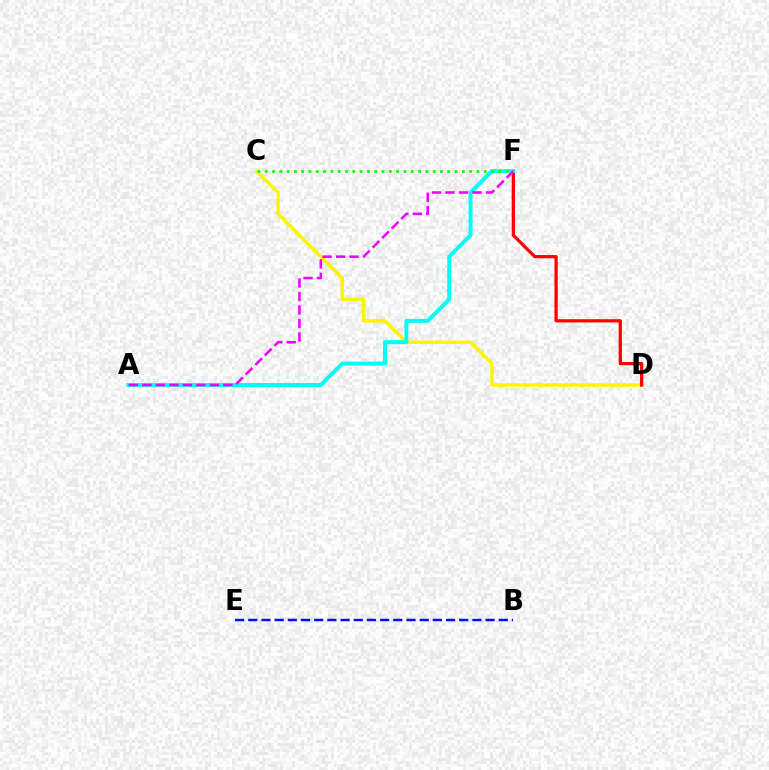{('B', 'E'): [{'color': '#0010ff', 'line_style': 'dashed', 'thickness': 1.79}], ('C', 'D'): [{'color': '#fcf500', 'line_style': 'solid', 'thickness': 2.47}], ('D', 'F'): [{'color': '#ff0000', 'line_style': 'solid', 'thickness': 2.33}], ('A', 'F'): [{'color': '#00fff6', 'line_style': 'solid', 'thickness': 2.85}, {'color': '#ee00ff', 'line_style': 'dashed', 'thickness': 1.83}], ('C', 'F'): [{'color': '#08ff00', 'line_style': 'dotted', 'thickness': 1.98}]}